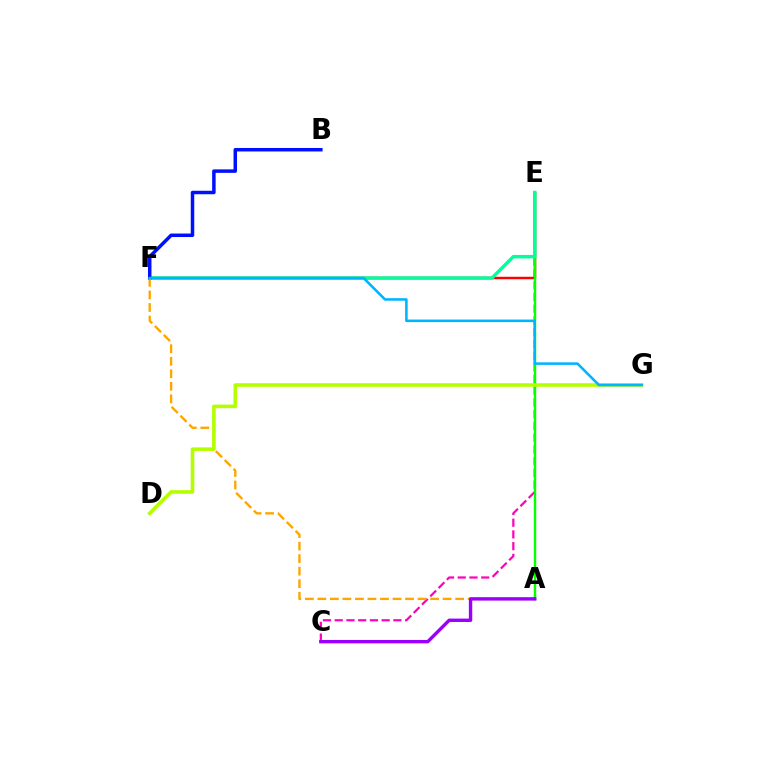{('C', 'E'): [{'color': '#ff00bd', 'line_style': 'dashed', 'thickness': 1.59}], ('E', 'F'): [{'color': '#ff0000', 'line_style': 'solid', 'thickness': 1.76}, {'color': '#00ff9d', 'line_style': 'solid', 'thickness': 2.48}], ('A', 'E'): [{'color': '#08ff00', 'line_style': 'solid', 'thickness': 1.75}], ('B', 'F'): [{'color': '#0010ff', 'line_style': 'solid', 'thickness': 2.51}], ('A', 'F'): [{'color': '#ffa500', 'line_style': 'dashed', 'thickness': 1.7}], ('A', 'C'): [{'color': '#9b00ff', 'line_style': 'solid', 'thickness': 2.45}], ('D', 'G'): [{'color': '#b3ff00', 'line_style': 'solid', 'thickness': 2.59}], ('F', 'G'): [{'color': '#00b5ff', 'line_style': 'solid', 'thickness': 1.84}]}